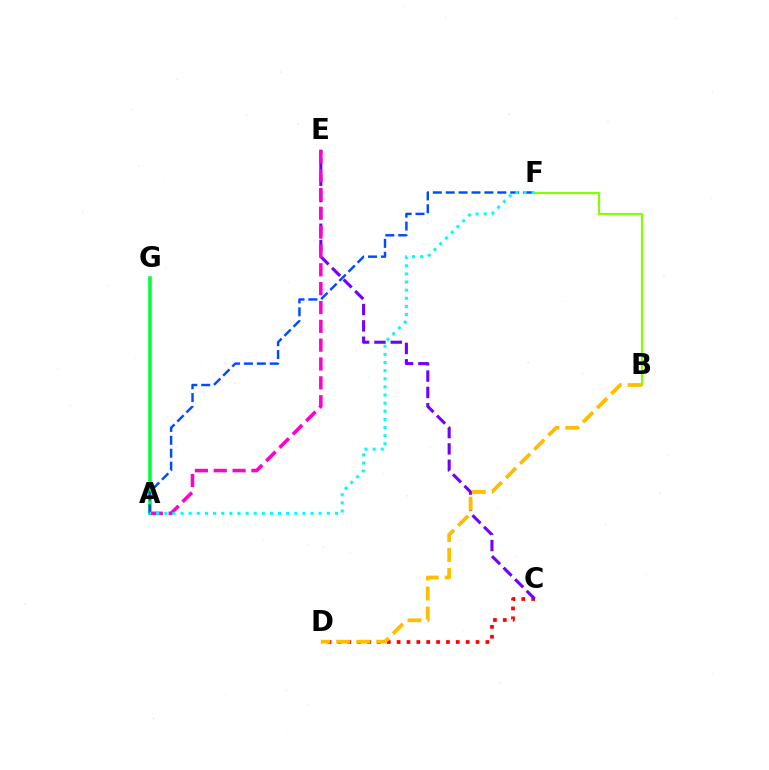{('C', 'D'): [{'color': '#ff0000', 'line_style': 'dotted', 'thickness': 2.68}], ('C', 'E'): [{'color': '#7200ff', 'line_style': 'dashed', 'thickness': 2.22}], ('B', 'F'): [{'color': '#84ff00', 'line_style': 'solid', 'thickness': 1.59}], ('A', 'G'): [{'color': '#00ff39', 'line_style': 'solid', 'thickness': 2.55}], ('A', 'F'): [{'color': '#004bff', 'line_style': 'dashed', 'thickness': 1.75}, {'color': '#00fff6', 'line_style': 'dotted', 'thickness': 2.21}], ('B', 'D'): [{'color': '#ffbd00', 'line_style': 'dashed', 'thickness': 2.72}], ('A', 'E'): [{'color': '#ff00cf', 'line_style': 'dashed', 'thickness': 2.56}]}